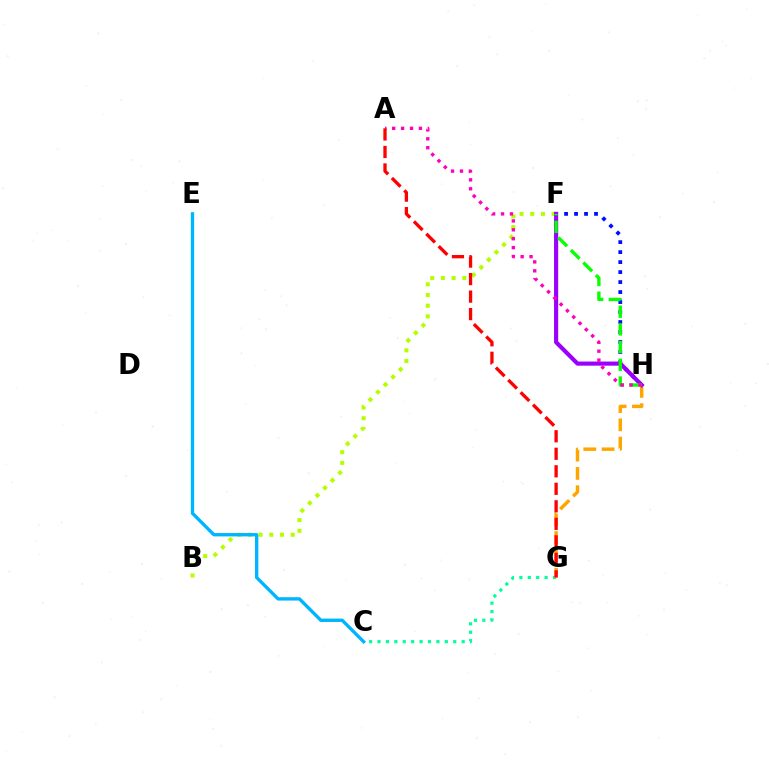{('C', 'G'): [{'color': '#00ff9d', 'line_style': 'dotted', 'thickness': 2.29}], ('G', 'H'): [{'color': '#ffa500', 'line_style': 'dashed', 'thickness': 2.48}], ('F', 'H'): [{'color': '#0010ff', 'line_style': 'dotted', 'thickness': 2.71}, {'color': '#9b00ff', 'line_style': 'solid', 'thickness': 2.98}, {'color': '#08ff00', 'line_style': 'dashed', 'thickness': 2.4}], ('B', 'F'): [{'color': '#b3ff00', 'line_style': 'dotted', 'thickness': 2.91}], ('C', 'E'): [{'color': '#00b5ff', 'line_style': 'solid', 'thickness': 2.42}], ('A', 'H'): [{'color': '#ff00bd', 'line_style': 'dotted', 'thickness': 2.42}], ('A', 'G'): [{'color': '#ff0000', 'line_style': 'dashed', 'thickness': 2.38}]}